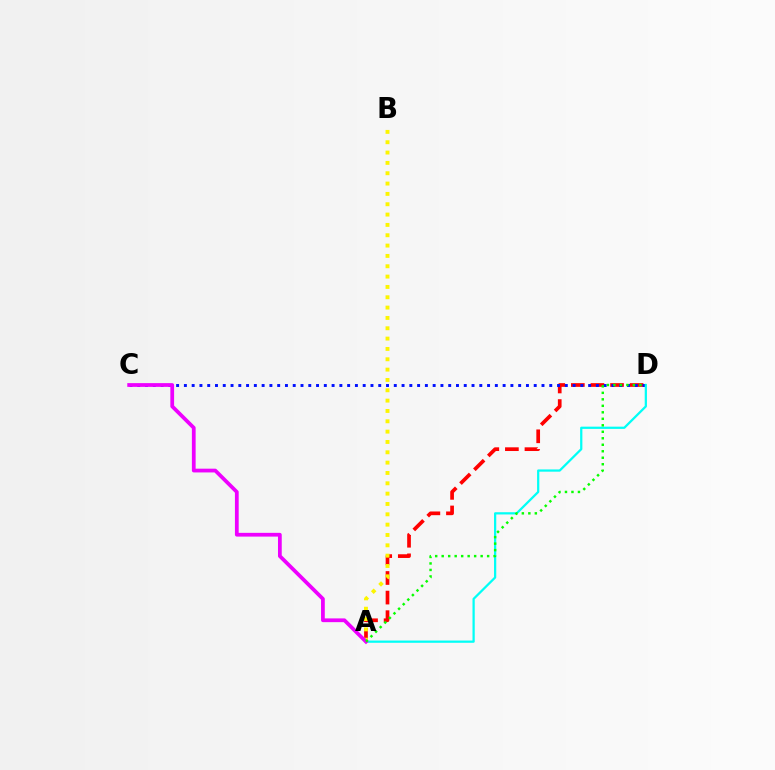{('A', 'D'): [{'color': '#ff0000', 'line_style': 'dashed', 'thickness': 2.66}, {'color': '#00fff6', 'line_style': 'solid', 'thickness': 1.62}, {'color': '#08ff00', 'line_style': 'dotted', 'thickness': 1.76}], ('C', 'D'): [{'color': '#0010ff', 'line_style': 'dotted', 'thickness': 2.11}], ('A', 'B'): [{'color': '#fcf500', 'line_style': 'dotted', 'thickness': 2.81}], ('A', 'C'): [{'color': '#ee00ff', 'line_style': 'solid', 'thickness': 2.7}]}